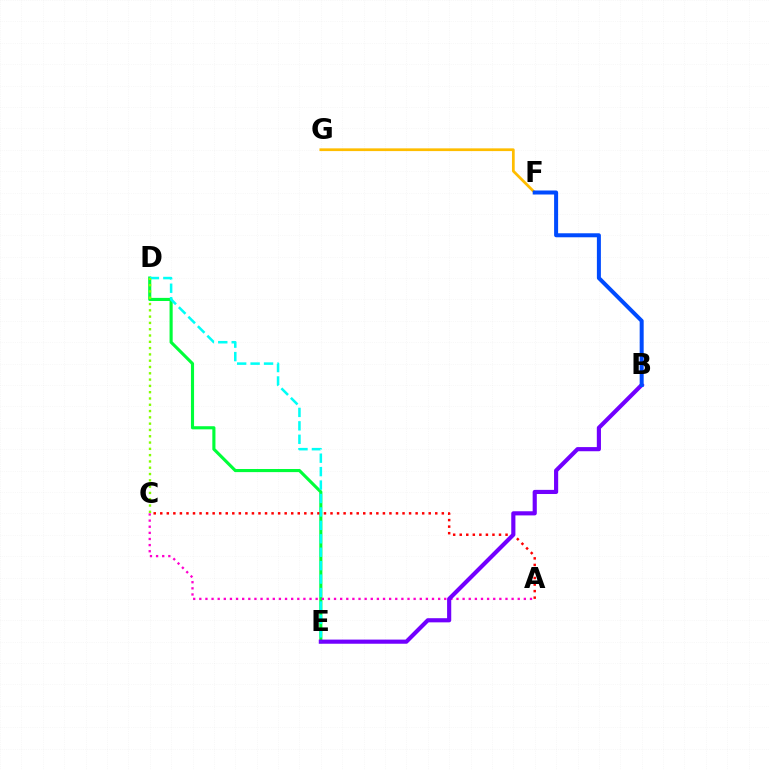{('D', 'E'): [{'color': '#00ff39', 'line_style': 'solid', 'thickness': 2.24}, {'color': '#00fff6', 'line_style': 'dashed', 'thickness': 1.82}], ('A', 'C'): [{'color': '#ff0000', 'line_style': 'dotted', 'thickness': 1.78}, {'color': '#ff00cf', 'line_style': 'dotted', 'thickness': 1.66}], ('B', 'E'): [{'color': '#7200ff', 'line_style': 'solid', 'thickness': 2.98}], ('F', 'G'): [{'color': '#ffbd00', 'line_style': 'solid', 'thickness': 1.97}], ('B', 'F'): [{'color': '#004bff', 'line_style': 'solid', 'thickness': 2.89}], ('C', 'D'): [{'color': '#84ff00', 'line_style': 'dotted', 'thickness': 1.71}]}